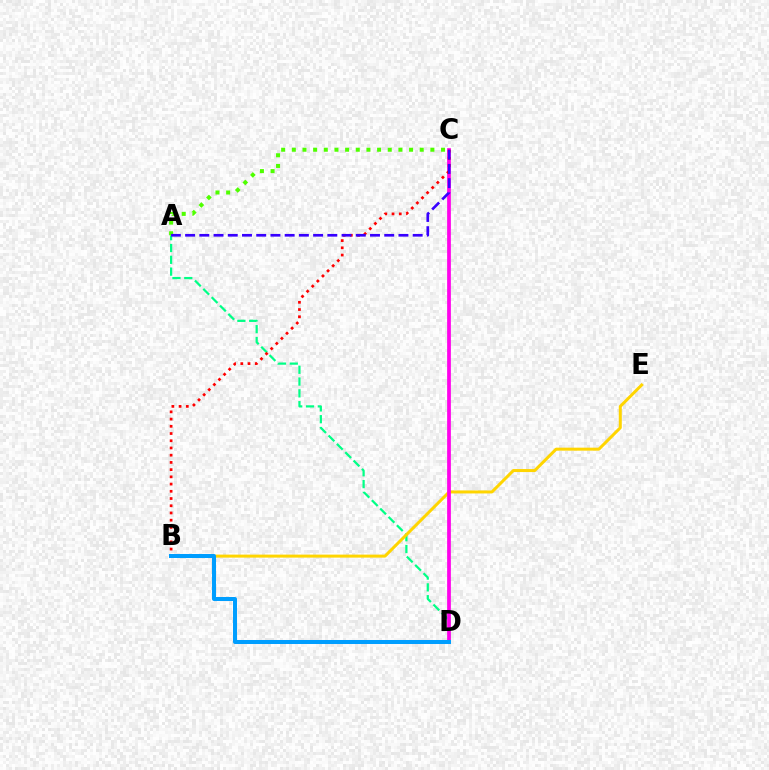{('A', 'D'): [{'color': '#00ff86', 'line_style': 'dashed', 'thickness': 1.6}], ('B', 'E'): [{'color': '#ffd500', 'line_style': 'solid', 'thickness': 2.16}], ('C', 'D'): [{'color': '#ff00ed', 'line_style': 'solid', 'thickness': 2.69}], ('B', 'C'): [{'color': '#ff0000', 'line_style': 'dotted', 'thickness': 1.96}], ('A', 'C'): [{'color': '#4fff00', 'line_style': 'dotted', 'thickness': 2.9}, {'color': '#3700ff', 'line_style': 'dashed', 'thickness': 1.93}], ('B', 'D'): [{'color': '#009eff', 'line_style': 'solid', 'thickness': 2.88}]}